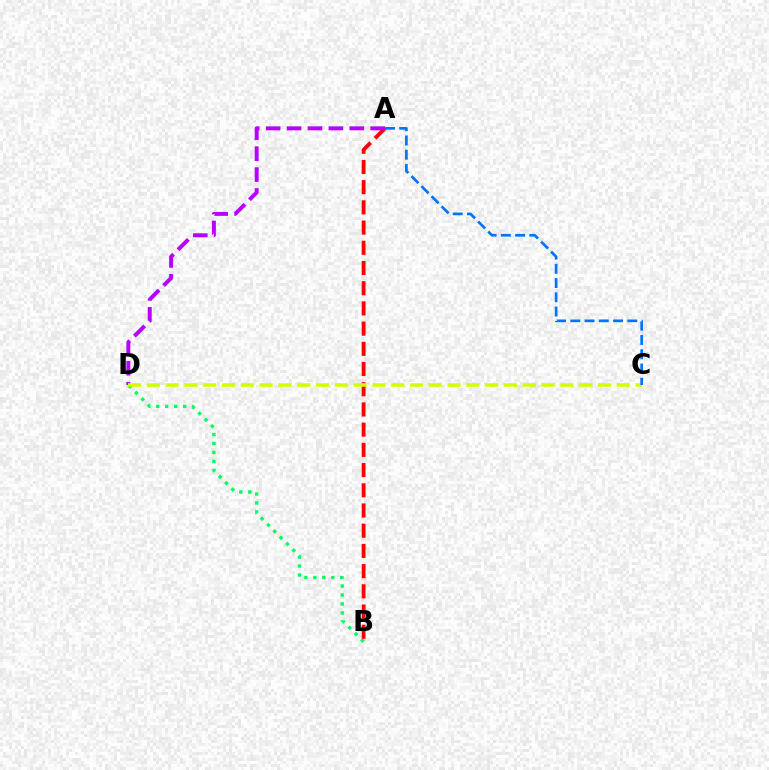{('B', 'D'): [{'color': '#00ff5c', 'line_style': 'dotted', 'thickness': 2.44}], ('A', 'B'): [{'color': '#ff0000', 'line_style': 'dashed', 'thickness': 2.75}], ('A', 'D'): [{'color': '#b900ff', 'line_style': 'dashed', 'thickness': 2.84}], ('C', 'D'): [{'color': '#d1ff00', 'line_style': 'dashed', 'thickness': 2.55}], ('A', 'C'): [{'color': '#0074ff', 'line_style': 'dashed', 'thickness': 1.94}]}